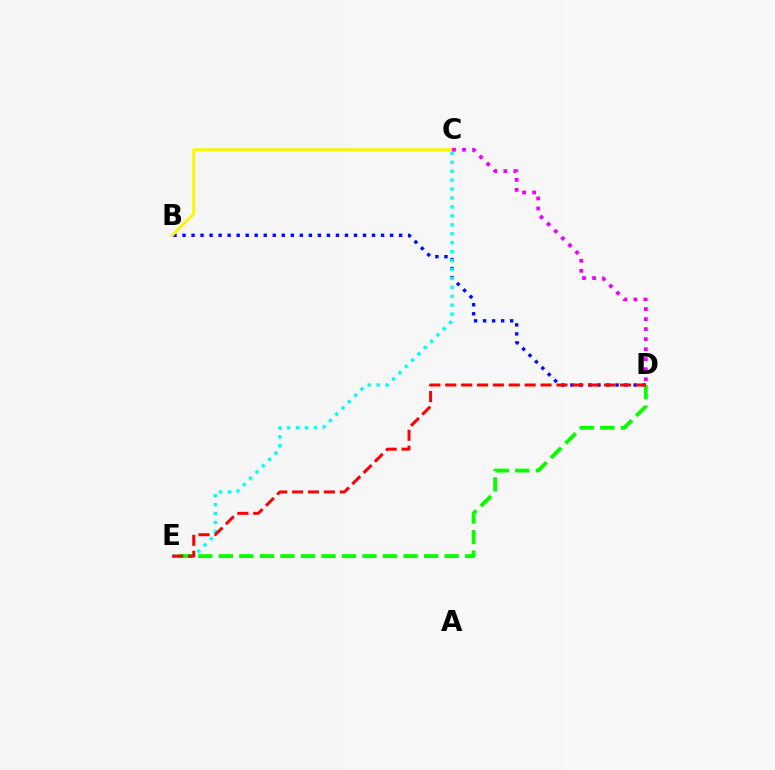{('B', 'D'): [{'color': '#0010ff', 'line_style': 'dotted', 'thickness': 2.45}], ('C', 'E'): [{'color': '#00fff6', 'line_style': 'dotted', 'thickness': 2.43}], ('D', 'E'): [{'color': '#08ff00', 'line_style': 'dashed', 'thickness': 2.79}, {'color': '#ff0000', 'line_style': 'dashed', 'thickness': 2.16}], ('B', 'C'): [{'color': '#fcf500', 'line_style': 'solid', 'thickness': 2.08}], ('C', 'D'): [{'color': '#ee00ff', 'line_style': 'dotted', 'thickness': 2.73}]}